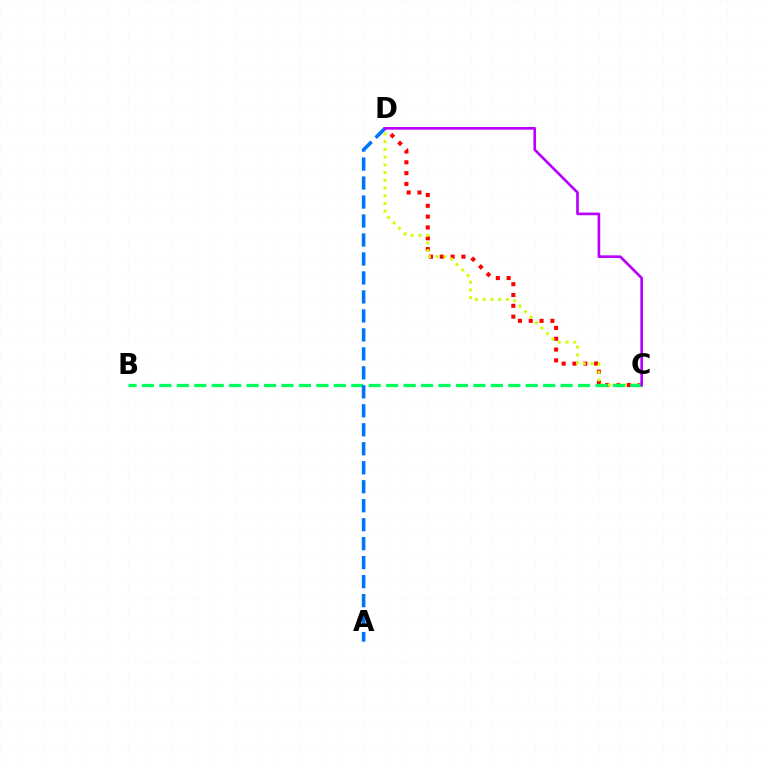{('C', 'D'): [{'color': '#ff0000', 'line_style': 'dotted', 'thickness': 2.94}, {'color': '#d1ff00', 'line_style': 'dotted', 'thickness': 2.1}, {'color': '#b900ff', 'line_style': 'solid', 'thickness': 1.92}], ('B', 'C'): [{'color': '#00ff5c', 'line_style': 'dashed', 'thickness': 2.37}], ('A', 'D'): [{'color': '#0074ff', 'line_style': 'dashed', 'thickness': 2.58}]}